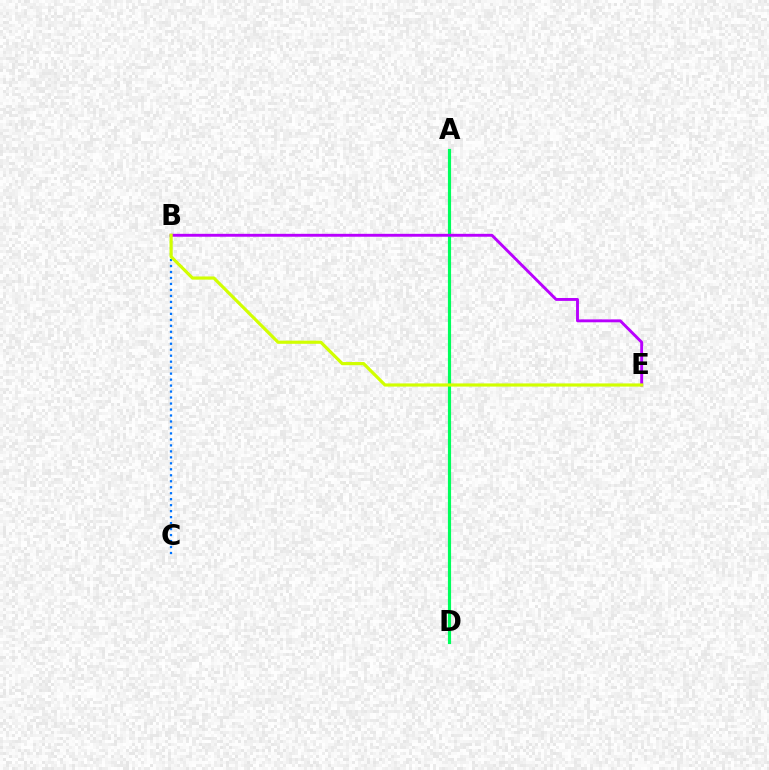{('A', 'D'): [{'color': '#ff0000', 'line_style': 'dotted', 'thickness': 2.03}, {'color': '#00ff5c', 'line_style': 'solid', 'thickness': 2.27}], ('B', 'C'): [{'color': '#0074ff', 'line_style': 'dotted', 'thickness': 1.62}], ('B', 'E'): [{'color': '#b900ff', 'line_style': 'solid', 'thickness': 2.09}, {'color': '#d1ff00', 'line_style': 'solid', 'thickness': 2.28}]}